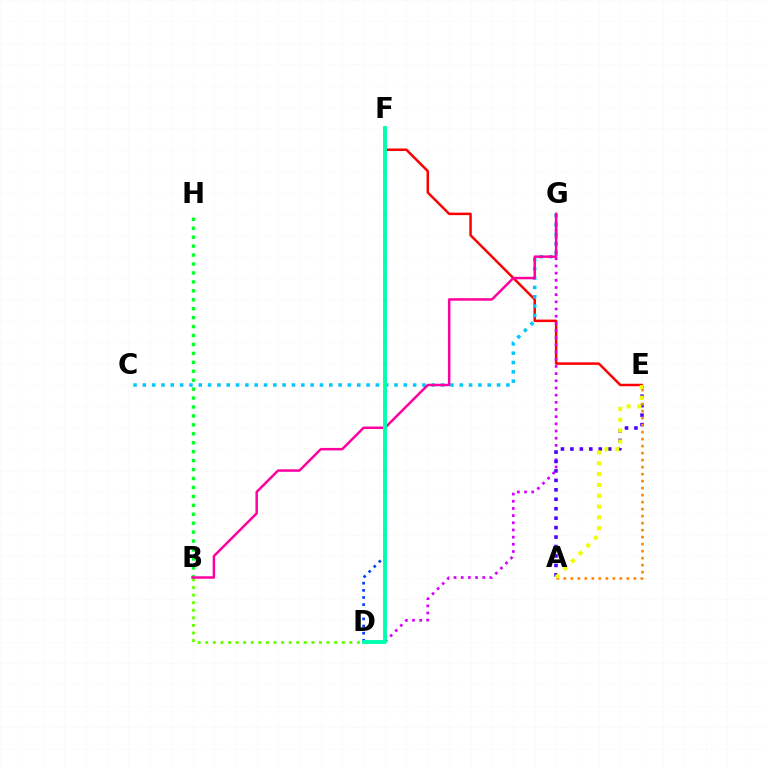{('B', 'D'): [{'color': '#66ff00', 'line_style': 'dotted', 'thickness': 2.06}], ('E', 'F'): [{'color': '#ff0000', 'line_style': 'solid', 'thickness': 1.79}], ('D', 'G'): [{'color': '#d600ff', 'line_style': 'dotted', 'thickness': 1.95}], ('A', 'E'): [{'color': '#4f00ff', 'line_style': 'dotted', 'thickness': 2.57}, {'color': '#ff8800', 'line_style': 'dotted', 'thickness': 1.9}, {'color': '#eeff00', 'line_style': 'dotted', 'thickness': 2.94}], ('C', 'G'): [{'color': '#00c7ff', 'line_style': 'dotted', 'thickness': 2.53}], ('B', 'H'): [{'color': '#00ff27', 'line_style': 'dotted', 'thickness': 2.43}], ('D', 'F'): [{'color': '#003fff', 'line_style': 'dotted', 'thickness': 1.94}, {'color': '#00ffaf', 'line_style': 'solid', 'thickness': 2.79}], ('B', 'G'): [{'color': '#ff00a0', 'line_style': 'solid', 'thickness': 1.79}]}